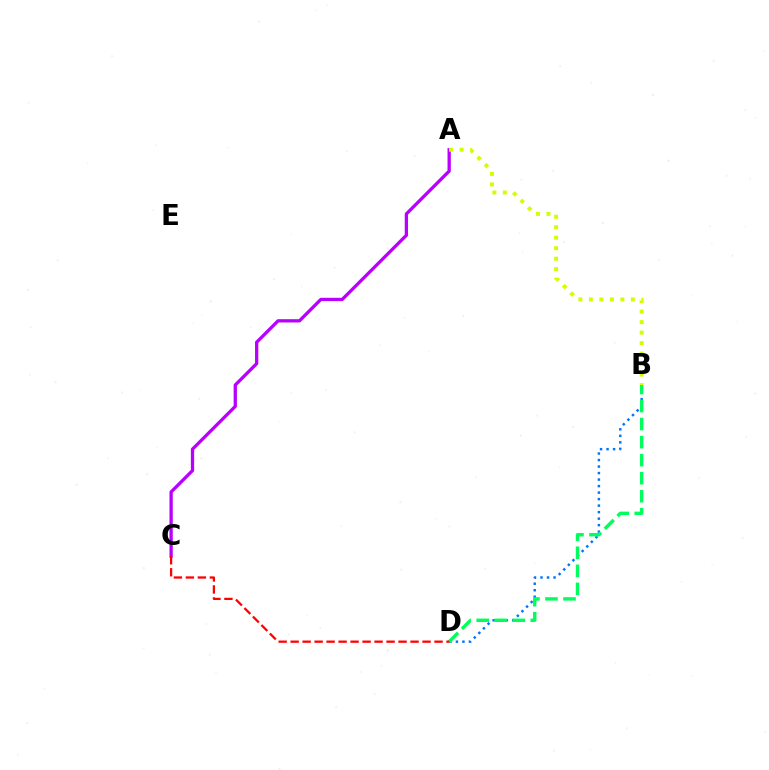{('A', 'C'): [{'color': '#b900ff', 'line_style': 'solid', 'thickness': 2.37}], ('B', 'D'): [{'color': '#0074ff', 'line_style': 'dotted', 'thickness': 1.77}, {'color': '#00ff5c', 'line_style': 'dashed', 'thickness': 2.45}], ('A', 'B'): [{'color': '#d1ff00', 'line_style': 'dotted', 'thickness': 2.85}], ('C', 'D'): [{'color': '#ff0000', 'line_style': 'dashed', 'thickness': 1.63}]}